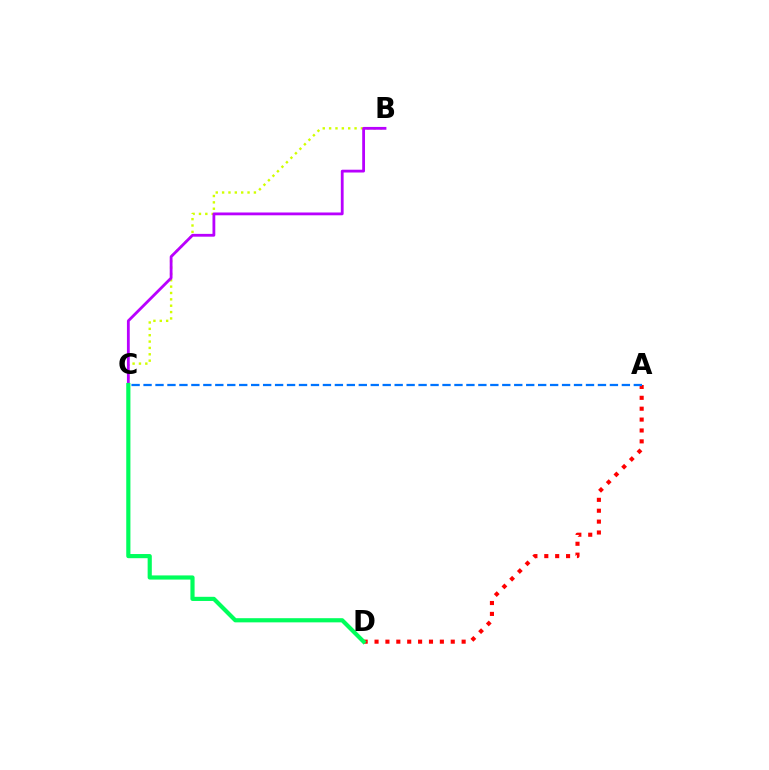{('A', 'D'): [{'color': '#ff0000', 'line_style': 'dotted', 'thickness': 2.96}], ('B', 'C'): [{'color': '#d1ff00', 'line_style': 'dotted', 'thickness': 1.73}, {'color': '#b900ff', 'line_style': 'solid', 'thickness': 2.02}], ('A', 'C'): [{'color': '#0074ff', 'line_style': 'dashed', 'thickness': 1.62}], ('C', 'D'): [{'color': '#00ff5c', 'line_style': 'solid', 'thickness': 3.0}]}